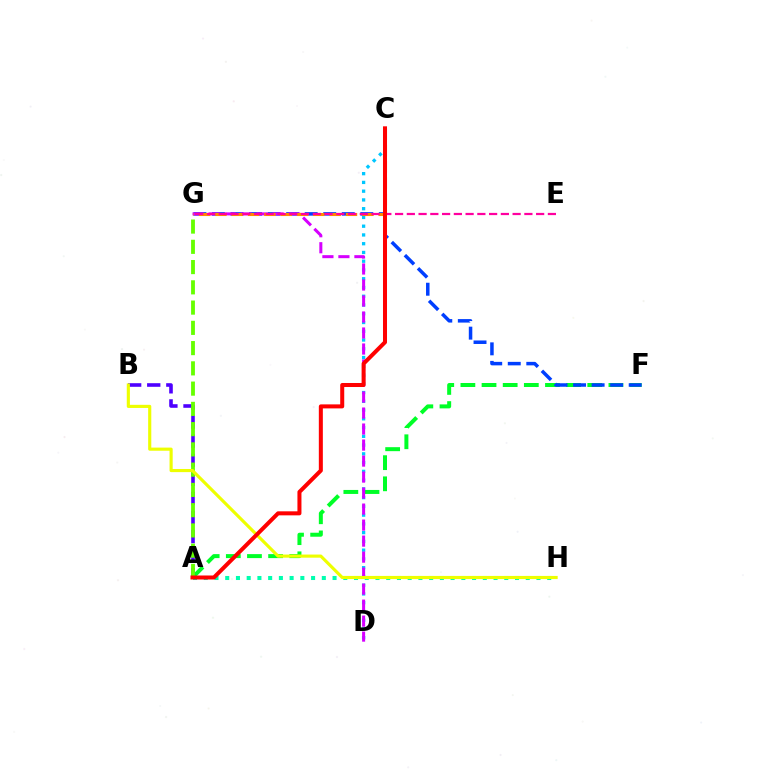{('A', 'F'): [{'color': '#00ff27', 'line_style': 'dashed', 'thickness': 2.87}], ('A', 'H'): [{'color': '#00ffaf', 'line_style': 'dotted', 'thickness': 2.92}], ('C', 'D'): [{'color': '#00c7ff', 'line_style': 'dotted', 'thickness': 2.38}], ('F', 'G'): [{'color': '#003fff', 'line_style': 'dashed', 'thickness': 2.52}], ('D', 'G'): [{'color': '#d600ff', 'line_style': 'dashed', 'thickness': 2.17}], ('A', 'B'): [{'color': '#4f00ff', 'line_style': 'dashed', 'thickness': 2.59}], ('C', 'G'): [{'color': '#ff8800', 'line_style': 'dashed', 'thickness': 2.22}], ('E', 'G'): [{'color': '#ff00a0', 'line_style': 'dashed', 'thickness': 1.6}], ('A', 'G'): [{'color': '#66ff00', 'line_style': 'dashed', 'thickness': 2.75}], ('B', 'H'): [{'color': '#eeff00', 'line_style': 'solid', 'thickness': 2.26}], ('A', 'C'): [{'color': '#ff0000', 'line_style': 'solid', 'thickness': 2.89}]}